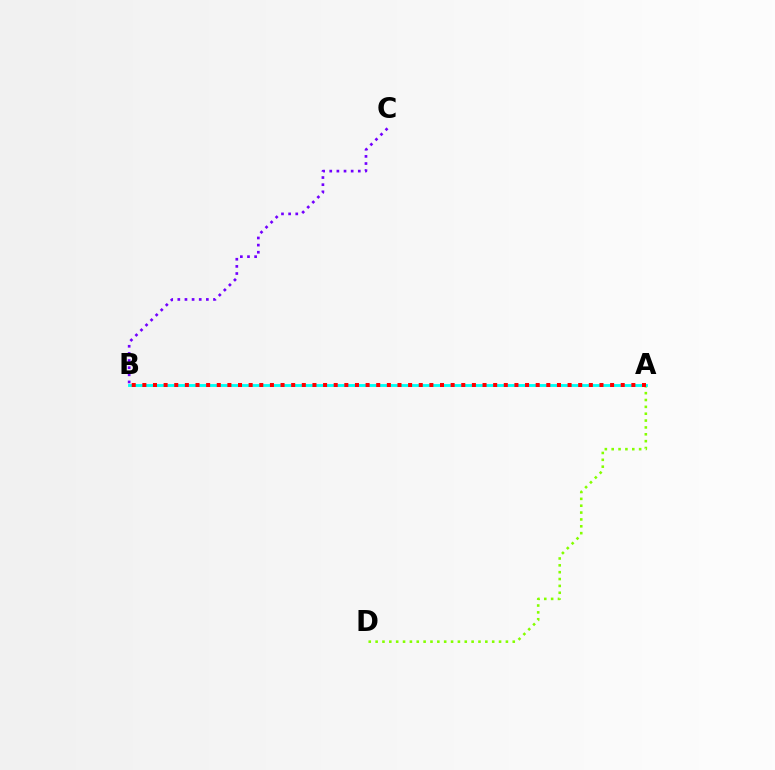{('B', 'C'): [{'color': '#7200ff', 'line_style': 'dotted', 'thickness': 1.94}], ('A', 'D'): [{'color': '#84ff00', 'line_style': 'dotted', 'thickness': 1.86}], ('A', 'B'): [{'color': '#00fff6', 'line_style': 'solid', 'thickness': 2.05}, {'color': '#ff0000', 'line_style': 'dotted', 'thickness': 2.89}]}